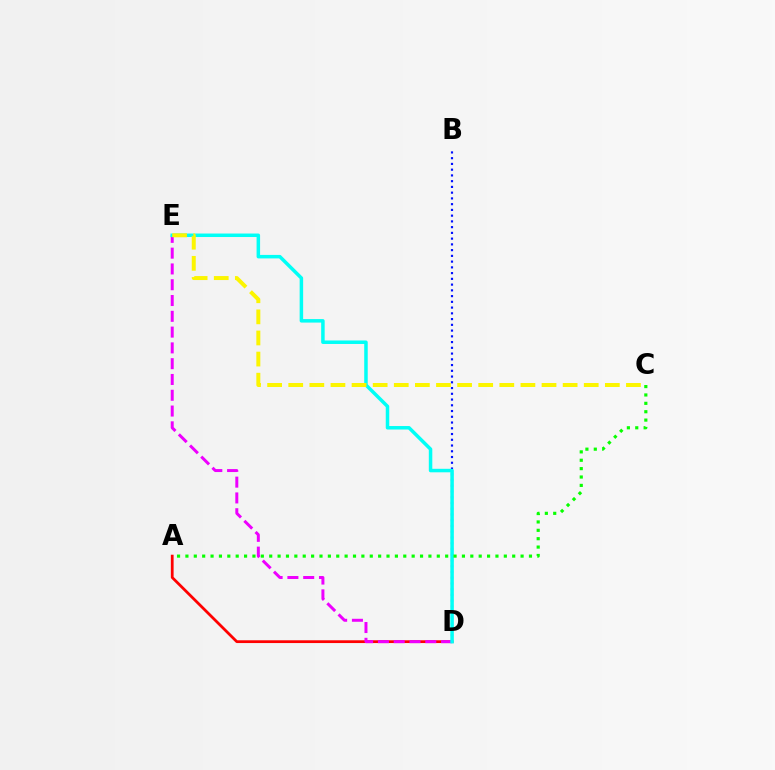{('B', 'D'): [{'color': '#0010ff', 'line_style': 'dotted', 'thickness': 1.56}], ('A', 'D'): [{'color': '#ff0000', 'line_style': 'solid', 'thickness': 1.99}], ('D', 'E'): [{'color': '#ee00ff', 'line_style': 'dashed', 'thickness': 2.15}, {'color': '#00fff6', 'line_style': 'solid', 'thickness': 2.52}], ('C', 'E'): [{'color': '#fcf500', 'line_style': 'dashed', 'thickness': 2.87}], ('A', 'C'): [{'color': '#08ff00', 'line_style': 'dotted', 'thickness': 2.28}]}